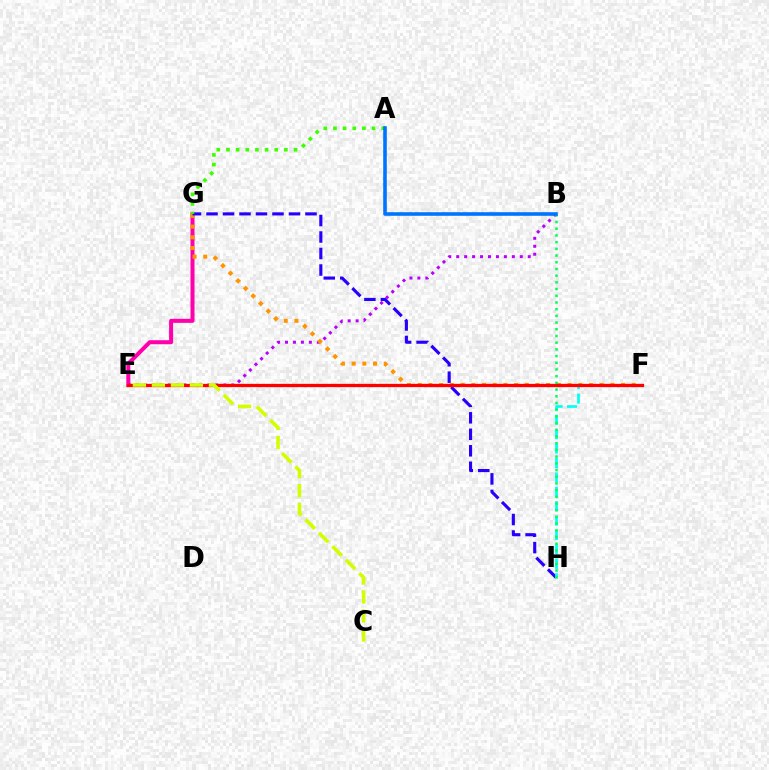{('E', 'G'): [{'color': '#ff00ac', 'line_style': 'solid', 'thickness': 2.9}], ('B', 'E'): [{'color': '#b900ff', 'line_style': 'dotted', 'thickness': 2.16}], ('F', 'G'): [{'color': '#ff9400', 'line_style': 'dotted', 'thickness': 2.91}], ('G', 'H'): [{'color': '#2500ff', 'line_style': 'dashed', 'thickness': 2.24}], ('F', 'H'): [{'color': '#00fff6', 'line_style': 'dashed', 'thickness': 1.96}], ('A', 'G'): [{'color': '#3dff00', 'line_style': 'dotted', 'thickness': 2.62}], ('B', 'H'): [{'color': '#00ff5c', 'line_style': 'dotted', 'thickness': 1.82}], ('A', 'B'): [{'color': '#0074ff', 'line_style': 'solid', 'thickness': 2.59}], ('E', 'F'): [{'color': '#ff0000', 'line_style': 'solid', 'thickness': 2.36}], ('C', 'E'): [{'color': '#d1ff00', 'line_style': 'dashed', 'thickness': 2.58}]}